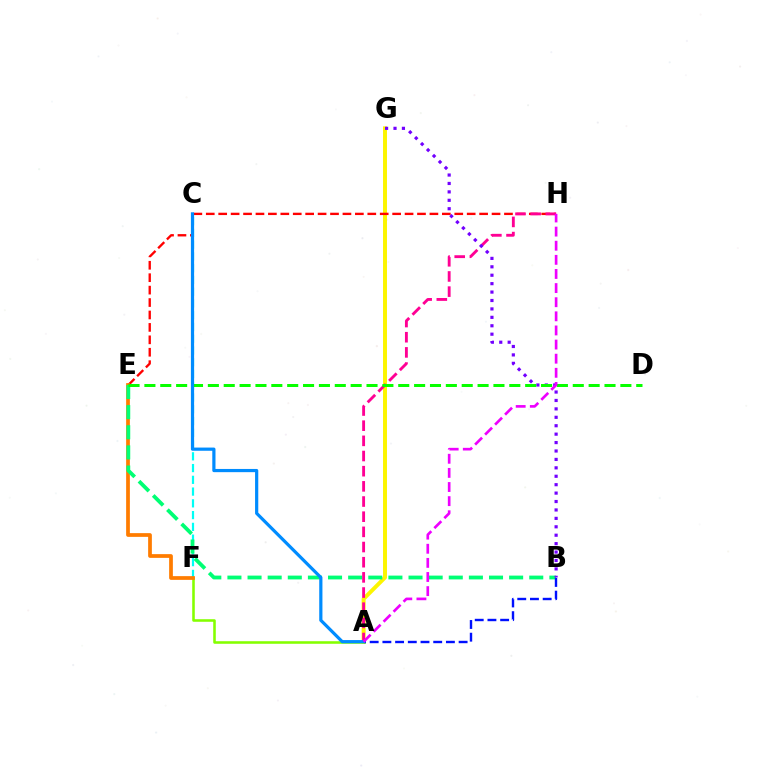{('A', 'G'): [{'color': '#fcf500', 'line_style': 'solid', 'thickness': 2.84}], ('C', 'F'): [{'color': '#00fff6', 'line_style': 'dashed', 'thickness': 1.6}], ('E', 'H'): [{'color': '#ff0000', 'line_style': 'dashed', 'thickness': 1.69}], ('A', 'F'): [{'color': '#84ff00', 'line_style': 'solid', 'thickness': 1.84}], ('E', 'F'): [{'color': '#ff7c00', 'line_style': 'solid', 'thickness': 2.69}], ('B', 'E'): [{'color': '#00ff74', 'line_style': 'dashed', 'thickness': 2.73}], ('A', 'H'): [{'color': '#ff0094', 'line_style': 'dashed', 'thickness': 2.06}, {'color': '#ee00ff', 'line_style': 'dashed', 'thickness': 1.92}], ('B', 'G'): [{'color': '#7200ff', 'line_style': 'dotted', 'thickness': 2.29}], ('A', 'B'): [{'color': '#0010ff', 'line_style': 'dashed', 'thickness': 1.73}], ('D', 'E'): [{'color': '#08ff00', 'line_style': 'dashed', 'thickness': 2.16}], ('A', 'C'): [{'color': '#008cff', 'line_style': 'solid', 'thickness': 2.31}]}